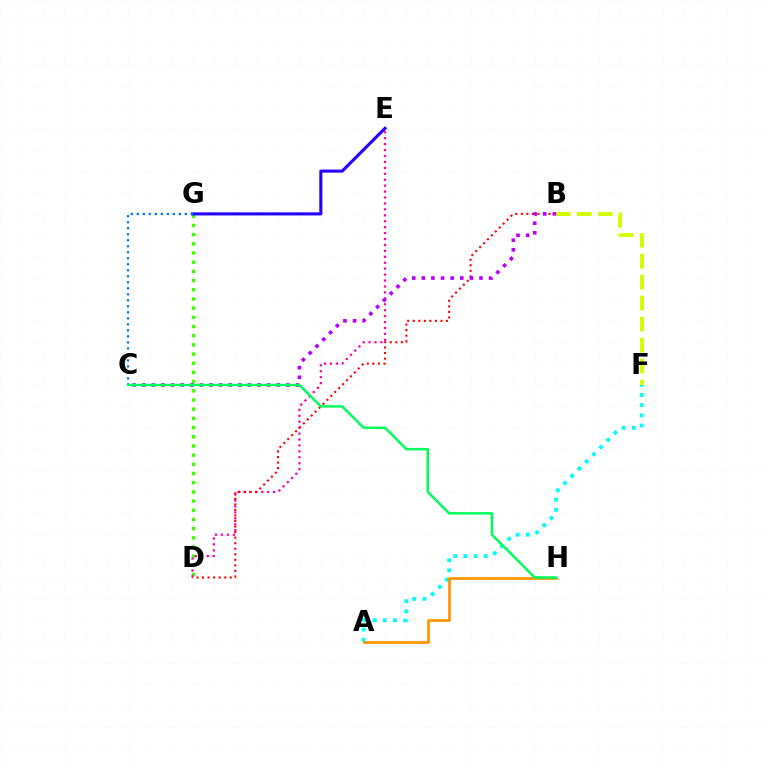{('D', 'G'): [{'color': '#3dff00', 'line_style': 'dotted', 'thickness': 2.5}], ('E', 'G'): [{'color': '#2500ff', 'line_style': 'solid', 'thickness': 2.23}], ('D', 'E'): [{'color': '#ff00ac', 'line_style': 'dotted', 'thickness': 1.61}], ('B', 'F'): [{'color': '#d1ff00', 'line_style': 'dashed', 'thickness': 2.85}], ('B', 'D'): [{'color': '#ff0000', 'line_style': 'dotted', 'thickness': 1.51}], ('A', 'F'): [{'color': '#00fff6', 'line_style': 'dotted', 'thickness': 2.76}], ('C', 'G'): [{'color': '#0074ff', 'line_style': 'dotted', 'thickness': 1.63}], ('A', 'H'): [{'color': '#ff9400', 'line_style': 'solid', 'thickness': 1.97}], ('B', 'C'): [{'color': '#b900ff', 'line_style': 'dotted', 'thickness': 2.61}], ('C', 'H'): [{'color': '#00ff5c', 'line_style': 'solid', 'thickness': 1.8}]}